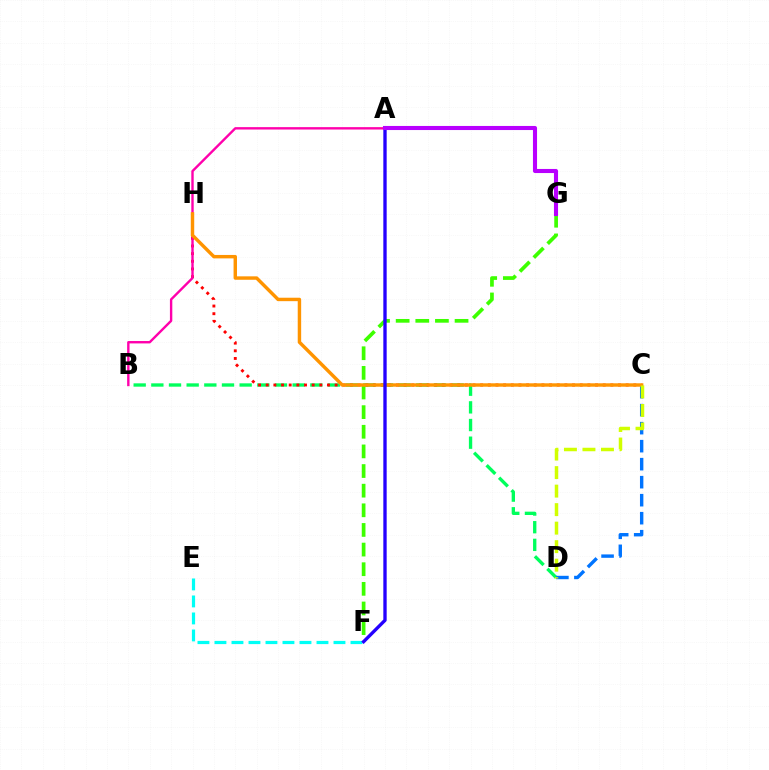{('B', 'D'): [{'color': '#00ff5c', 'line_style': 'dashed', 'thickness': 2.4}], ('C', 'H'): [{'color': '#ff0000', 'line_style': 'dotted', 'thickness': 2.08}, {'color': '#ff9400', 'line_style': 'solid', 'thickness': 2.47}], ('A', 'B'): [{'color': '#ff00ac', 'line_style': 'solid', 'thickness': 1.72}], ('C', 'D'): [{'color': '#0074ff', 'line_style': 'dashed', 'thickness': 2.45}, {'color': '#d1ff00', 'line_style': 'dashed', 'thickness': 2.52}], ('F', 'G'): [{'color': '#3dff00', 'line_style': 'dashed', 'thickness': 2.67}], ('E', 'F'): [{'color': '#00fff6', 'line_style': 'dashed', 'thickness': 2.31}], ('A', 'F'): [{'color': '#2500ff', 'line_style': 'solid', 'thickness': 2.41}], ('A', 'G'): [{'color': '#b900ff', 'line_style': 'solid', 'thickness': 2.94}]}